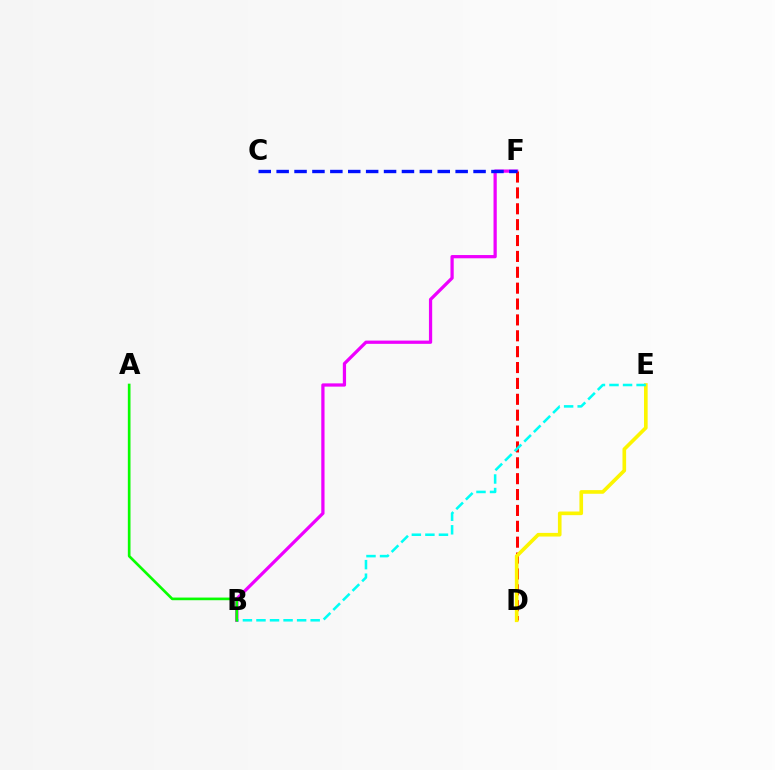{('B', 'F'): [{'color': '#ee00ff', 'line_style': 'solid', 'thickness': 2.34}], ('D', 'F'): [{'color': '#ff0000', 'line_style': 'dashed', 'thickness': 2.16}], ('D', 'E'): [{'color': '#fcf500', 'line_style': 'solid', 'thickness': 2.62}], ('B', 'E'): [{'color': '#00fff6', 'line_style': 'dashed', 'thickness': 1.84}], ('C', 'F'): [{'color': '#0010ff', 'line_style': 'dashed', 'thickness': 2.43}], ('A', 'B'): [{'color': '#08ff00', 'line_style': 'solid', 'thickness': 1.92}]}